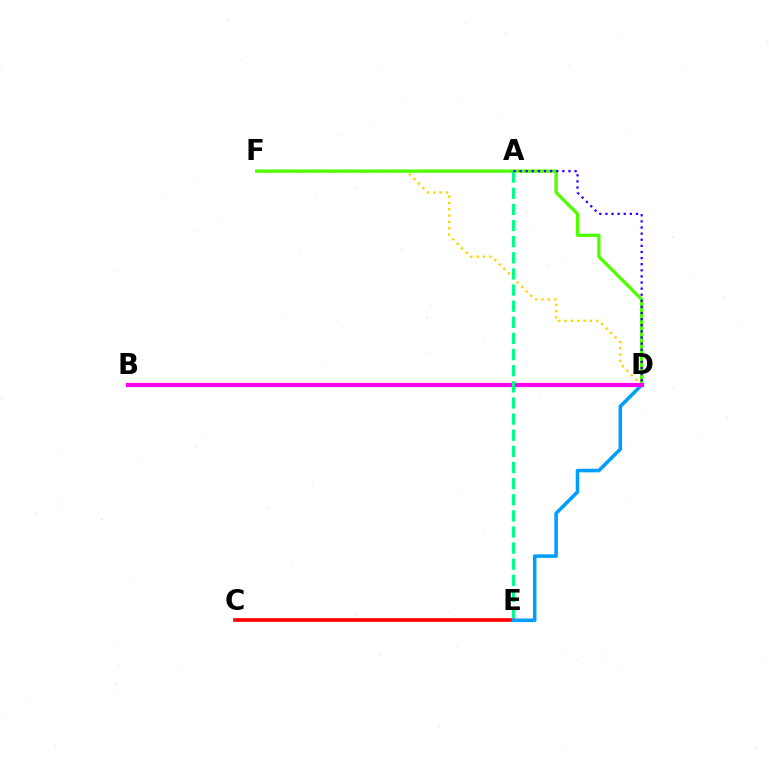{('C', 'E'): [{'color': '#ff0000', 'line_style': 'solid', 'thickness': 2.63}], ('D', 'E'): [{'color': '#009eff', 'line_style': 'solid', 'thickness': 2.56}], ('D', 'F'): [{'color': '#ffd500', 'line_style': 'dotted', 'thickness': 1.72}, {'color': '#4fff00', 'line_style': 'solid', 'thickness': 2.37}], ('B', 'D'): [{'color': '#ff00ed', 'line_style': 'solid', 'thickness': 2.99}], ('A', 'E'): [{'color': '#00ff86', 'line_style': 'dashed', 'thickness': 2.19}], ('A', 'D'): [{'color': '#3700ff', 'line_style': 'dotted', 'thickness': 1.66}]}